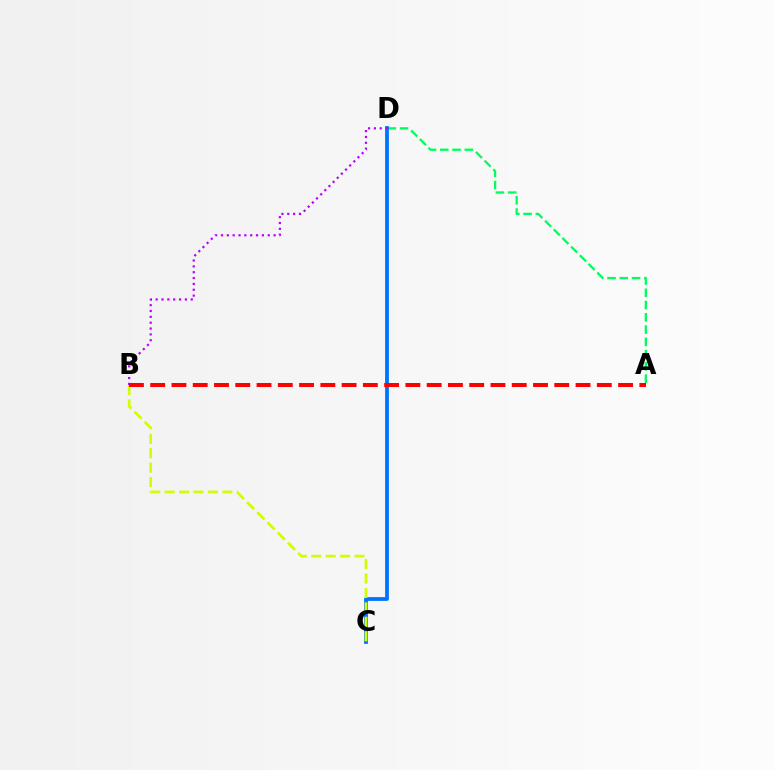{('A', 'D'): [{'color': '#00ff5c', 'line_style': 'dashed', 'thickness': 1.67}], ('C', 'D'): [{'color': '#0074ff', 'line_style': 'solid', 'thickness': 2.73}], ('B', 'D'): [{'color': '#b900ff', 'line_style': 'dotted', 'thickness': 1.59}], ('B', 'C'): [{'color': '#d1ff00', 'line_style': 'dashed', 'thickness': 1.96}], ('A', 'B'): [{'color': '#ff0000', 'line_style': 'dashed', 'thickness': 2.89}]}